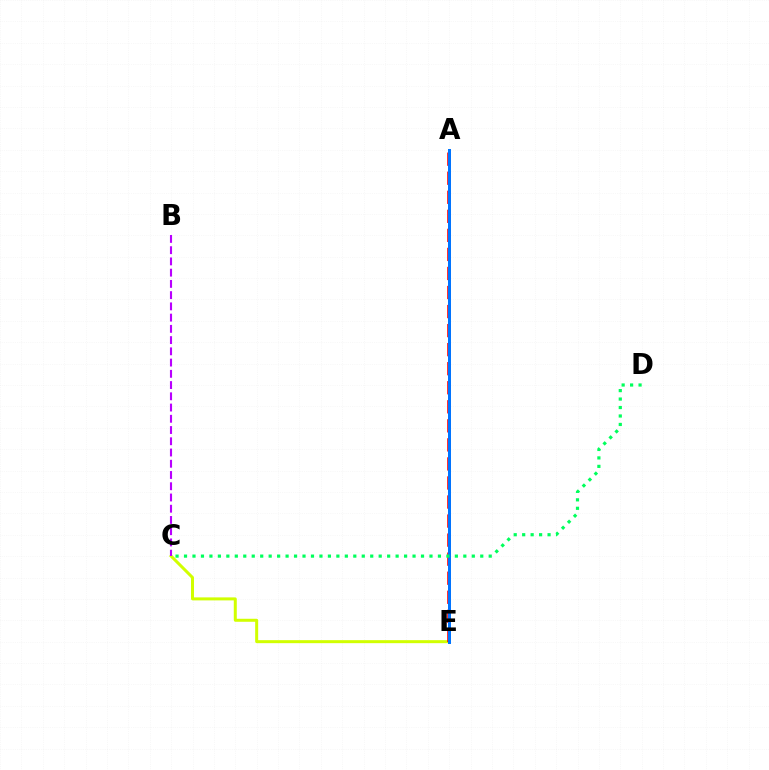{('C', 'E'): [{'color': '#d1ff00', 'line_style': 'solid', 'thickness': 2.16}], ('A', 'E'): [{'color': '#ff0000', 'line_style': 'dashed', 'thickness': 2.59}, {'color': '#0074ff', 'line_style': 'solid', 'thickness': 2.15}], ('B', 'C'): [{'color': '#b900ff', 'line_style': 'dashed', 'thickness': 1.53}], ('C', 'D'): [{'color': '#00ff5c', 'line_style': 'dotted', 'thickness': 2.3}]}